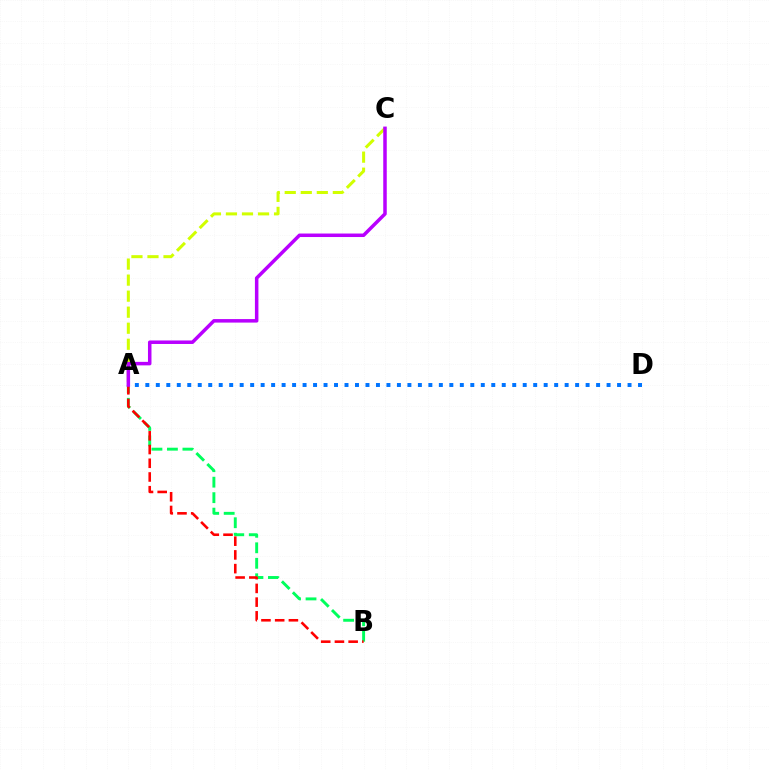{('A', 'C'): [{'color': '#d1ff00', 'line_style': 'dashed', 'thickness': 2.18}, {'color': '#b900ff', 'line_style': 'solid', 'thickness': 2.52}], ('A', 'B'): [{'color': '#00ff5c', 'line_style': 'dashed', 'thickness': 2.1}, {'color': '#ff0000', 'line_style': 'dashed', 'thickness': 1.86}], ('A', 'D'): [{'color': '#0074ff', 'line_style': 'dotted', 'thickness': 2.85}]}